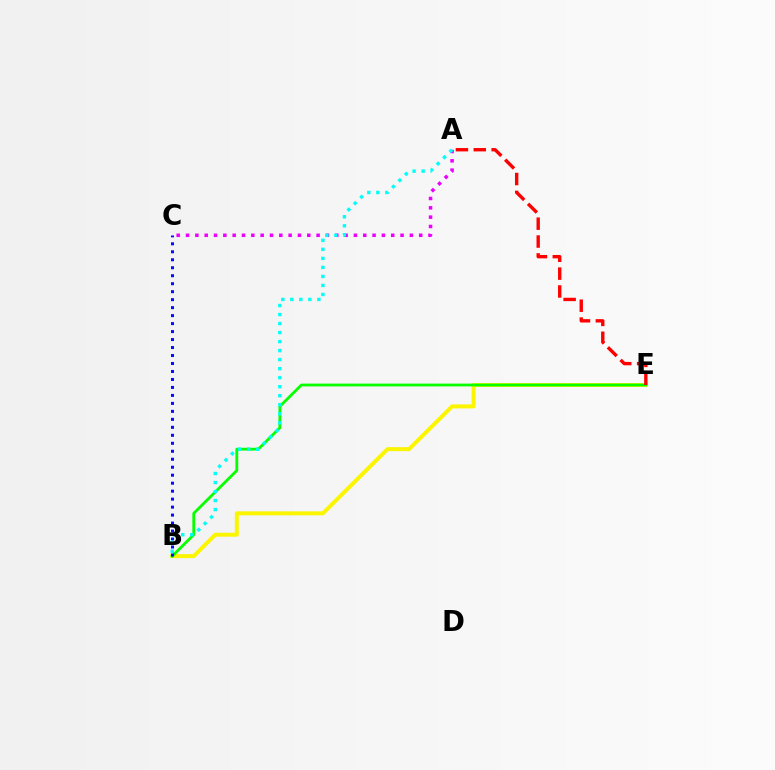{('B', 'E'): [{'color': '#fcf500', 'line_style': 'solid', 'thickness': 2.87}, {'color': '#08ff00', 'line_style': 'solid', 'thickness': 2.02}], ('A', 'C'): [{'color': '#ee00ff', 'line_style': 'dotted', 'thickness': 2.53}], ('B', 'C'): [{'color': '#0010ff', 'line_style': 'dotted', 'thickness': 2.17}], ('A', 'E'): [{'color': '#ff0000', 'line_style': 'dashed', 'thickness': 2.43}], ('A', 'B'): [{'color': '#00fff6', 'line_style': 'dotted', 'thickness': 2.45}]}